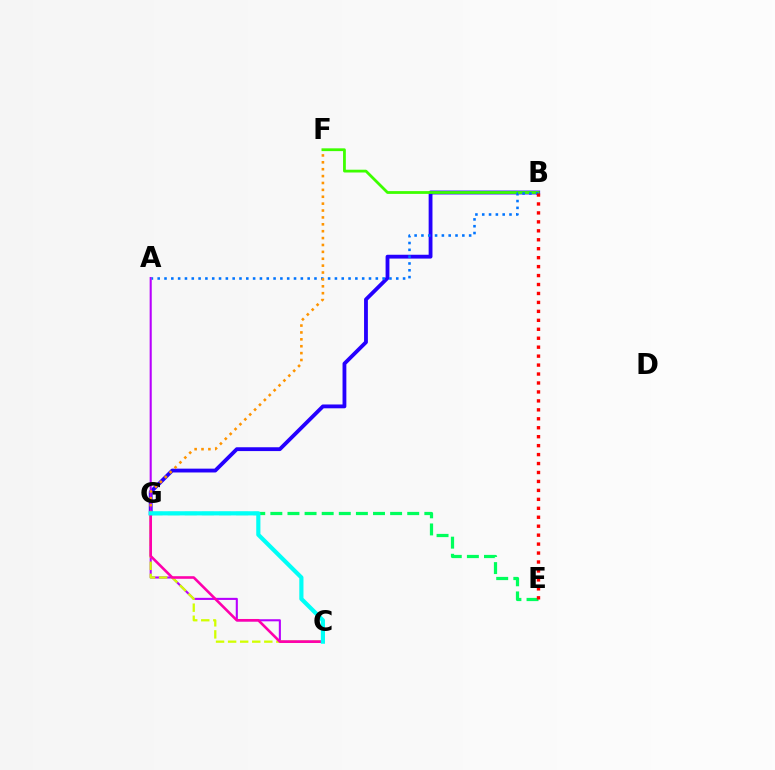{('B', 'G'): [{'color': '#2500ff', 'line_style': 'solid', 'thickness': 2.75}], ('A', 'C'): [{'color': '#b900ff', 'line_style': 'solid', 'thickness': 1.51}], ('B', 'F'): [{'color': '#3dff00', 'line_style': 'solid', 'thickness': 2.0}], ('A', 'B'): [{'color': '#0074ff', 'line_style': 'dotted', 'thickness': 1.85}], ('E', 'G'): [{'color': '#00ff5c', 'line_style': 'dashed', 'thickness': 2.32}], ('B', 'E'): [{'color': '#ff0000', 'line_style': 'dotted', 'thickness': 2.43}], ('F', 'G'): [{'color': '#ff9400', 'line_style': 'dotted', 'thickness': 1.87}], ('C', 'G'): [{'color': '#d1ff00', 'line_style': 'dashed', 'thickness': 1.64}, {'color': '#ff00ac', 'line_style': 'solid', 'thickness': 1.87}, {'color': '#00fff6', 'line_style': 'solid', 'thickness': 3.0}]}